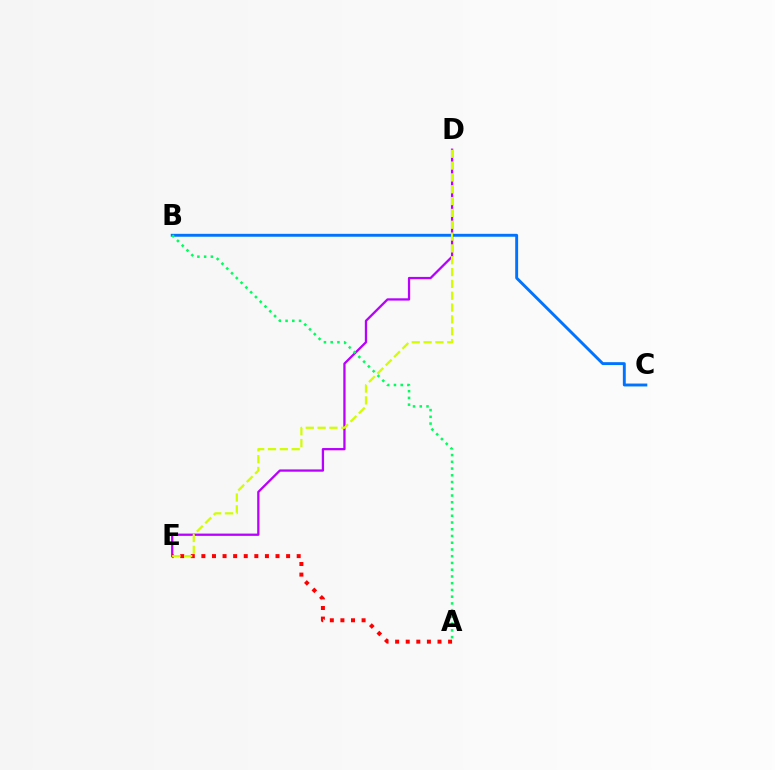{('B', 'C'): [{'color': '#0074ff', 'line_style': 'solid', 'thickness': 2.1}], ('D', 'E'): [{'color': '#b900ff', 'line_style': 'solid', 'thickness': 1.64}, {'color': '#d1ff00', 'line_style': 'dashed', 'thickness': 1.61}], ('A', 'E'): [{'color': '#ff0000', 'line_style': 'dotted', 'thickness': 2.88}], ('A', 'B'): [{'color': '#00ff5c', 'line_style': 'dotted', 'thickness': 1.83}]}